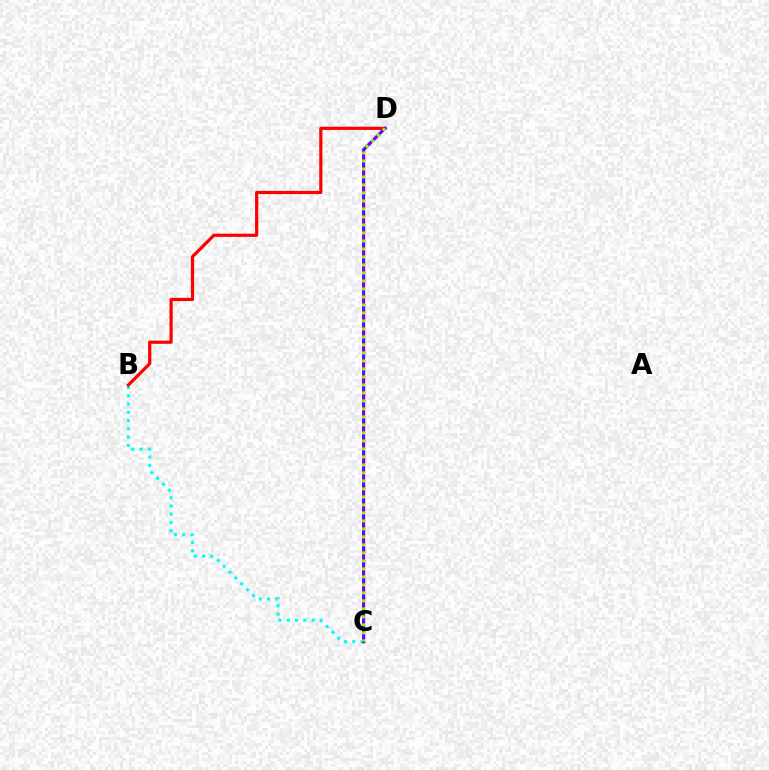{('B', 'C'): [{'color': '#00fff6', 'line_style': 'dotted', 'thickness': 2.24}], ('B', 'D'): [{'color': '#ff0000', 'line_style': 'solid', 'thickness': 2.3}], ('C', 'D'): [{'color': '#7200ff', 'line_style': 'solid', 'thickness': 2.28}, {'color': '#84ff00', 'line_style': 'dotted', 'thickness': 2.17}]}